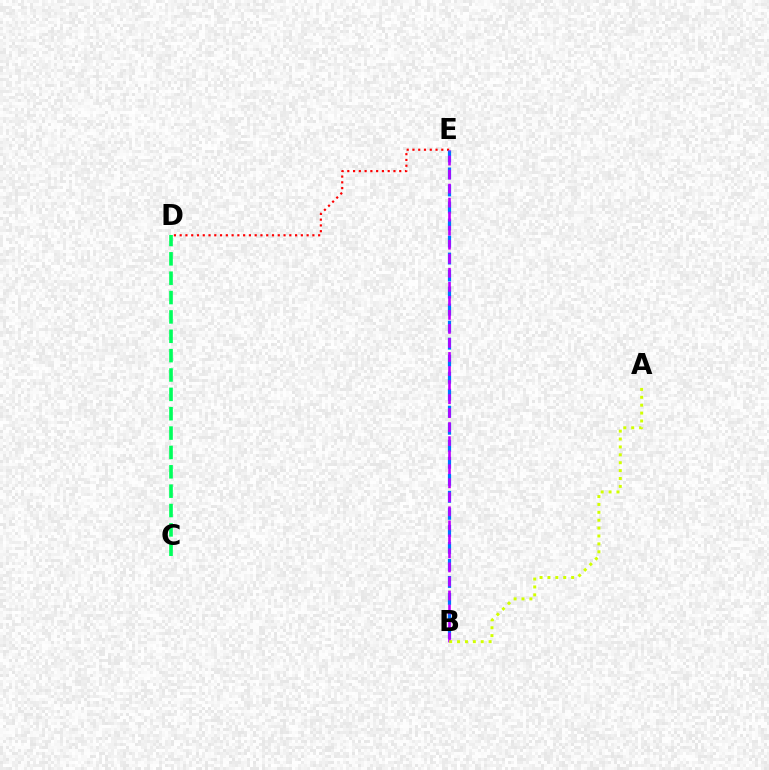{('D', 'E'): [{'color': '#ff0000', 'line_style': 'dotted', 'thickness': 1.57}], ('C', 'D'): [{'color': '#00ff5c', 'line_style': 'dashed', 'thickness': 2.63}], ('B', 'E'): [{'color': '#0074ff', 'line_style': 'dashed', 'thickness': 2.31}, {'color': '#b900ff', 'line_style': 'dashed', 'thickness': 1.91}], ('A', 'B'): [{'color': '#d1ff00', 'line_style': 'dotted', 'thickness': 2.14}]}